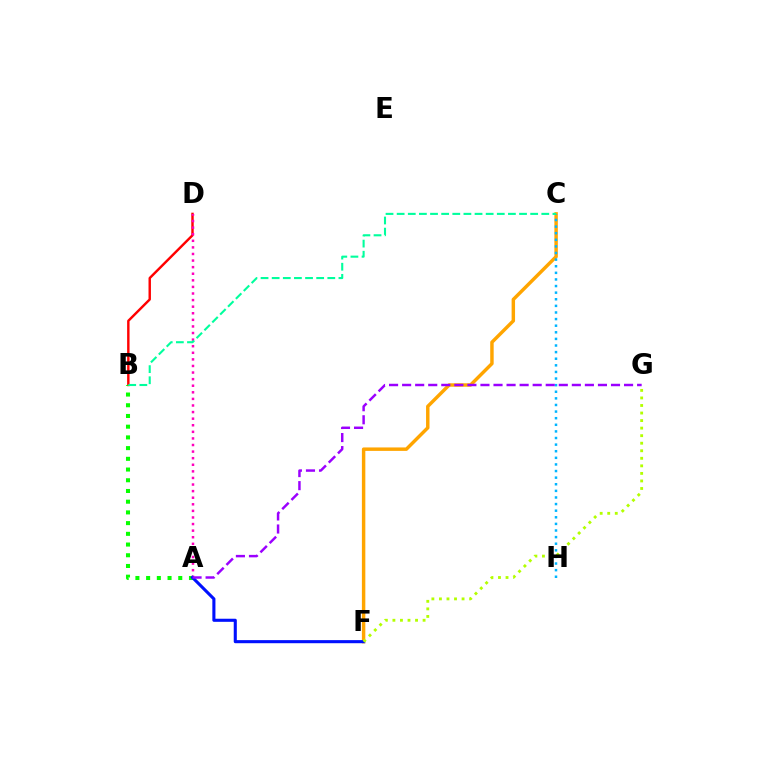{('B', 'D'): [{'color': '#ff0000', 'line_style': 'solid', 'thickness': 1.74}], ('A', 'B'): [{'color': '#08ff00', 'line_style': 'dotted', 'thickness': 2.91}], ('A', 'D'): [{'color': '#ff00bd', 'line_style': 'dotted', 'thickness': 1.79}], ('C', 'F'): [{'color': '#ffa500', 'line_style': 'solid', 'thickness': 2.48}], ('A', 'F'): [{'color': '#0010ff', 'line_style': 'solid', 'thickness': 2.22}], ('C', 'H'): [{'color': '#00b5ff', 'line_style': 'dotted', 'thickness': 1.8}], ('A', 'G'): [{'color': '#9b00ff', 'line_style': 'dashed', 'thickness': 1.77}], ('B', 'C'): [{'color': '#00ff9d', 'line_style': 'dashed', 'thickness': 1.51}], ('F', 'G'): [{'color': '#b3ff00', 'line_style': 'dotted', 'thickness': 2.05}]}